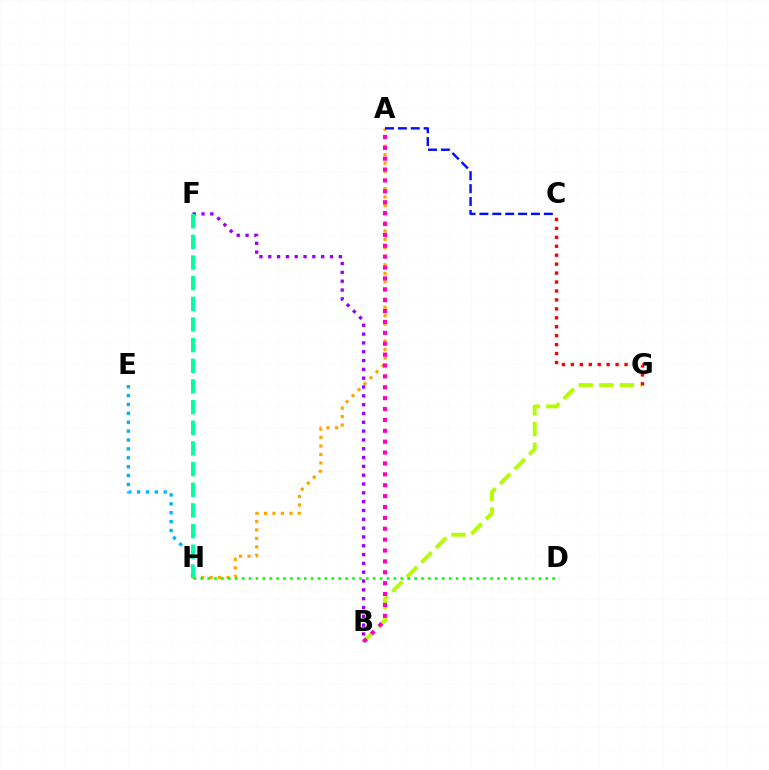{('A', 'H'): [{'color': '#ffa500', 'line_style': 'dotted', 'thickness': 2.3}], ('B', 'G'): [{'color': '#b3ff00', 'line_style': 'dashed', 'thickness': 2.8}], ('B', 'F'): [{'color': '#9b00ff', 'line_style': 'dotted', 'thickness': 2.4}], ('E', 'H'): [{'color': '#00b5ff', 'line_style': 'dotted', 'thickness': 2.41}], ('C', 'G'): [{'color': '#ff0000', 'line_style': 'dotted', 'thickness': 2.43}], ('A', 'C'): [{'color': '#0010ff', 'line_style': 'dashed', 'thickness': 1.75}], ('A', 'B'): [{'color': '#ff00bd', 'line_style': 'dotted', 'thickness': 2.96}], ('D', 'H'): [{'color': '#08ff00', 'line_style': 'dotted', 'thickness': 1.87}], ('F', 'H'): [{'color': '#00ff9d', 'line_style': 'dashed', 'thickness': 2.81}]}